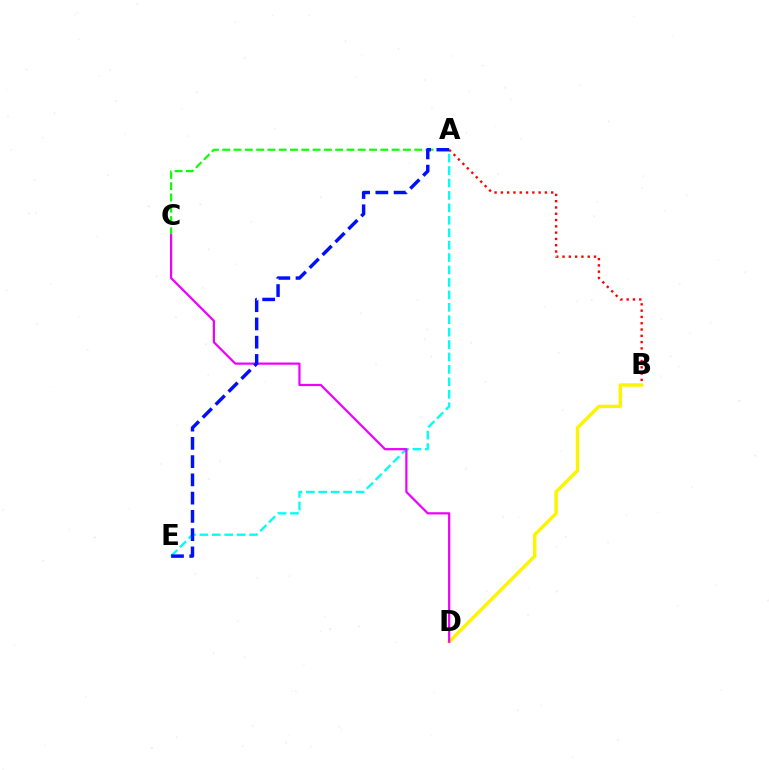{('A', 'B'): [{'color': '#ff0000', 'line_style': 'dotted', 'thickness': 1.71}], ('A', 'E'): [{'color': '#00fff6', 'line_style': 'dashed', 'thickness': 1.69}, {'color': '#0010ff', 'line_style': 'dashed', 'thickness': 2.48}], ('A', 'C'): [{'color': '#08ff00', 'line_style': 'dashed', 'thickness': 1.53}], ('B', 'D'): [{'color': '#fcf500', 'line_style': 'solid', 'thickness': 2.46}], ('C', 'D'): [{'color': '#ee00ff', 'line_style': 'solid', 'thickness': 1.6}]}